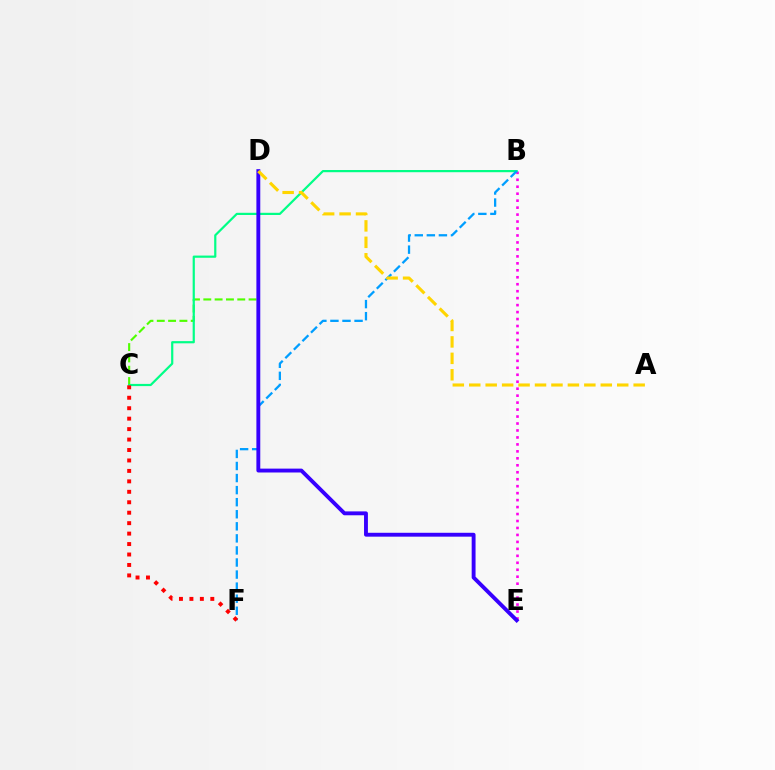{('C', 'D'): [{'color': '#4fff00', 'line_style': 'dashed', 'thickness': 1.54}], ('B', 'E'): [{'color': '#ff00ed', 'line_style': 'dotted', 'thickness': 1.89}], ('B', 'C'): [{'color': '#00ff86', 'line_style': 'solid', 'thickness': 1.59}], ('B', 'F'): [{'color': '#009eff', 'line_style': 'dashed', 'thickness': 1.64}], ('C', 'F'): [{'color': '#ff0000', 'line_style': 'dotted', 'thickness': 2.84}], ('D', 'E'): [{'color': '#3700ff', 'line_style': 'solid', 'thickness': 2.79}], ('A', 'D'): [{'color': '#ffd500', 'line_style': 'dashed', 'thickness': 2.23}]}